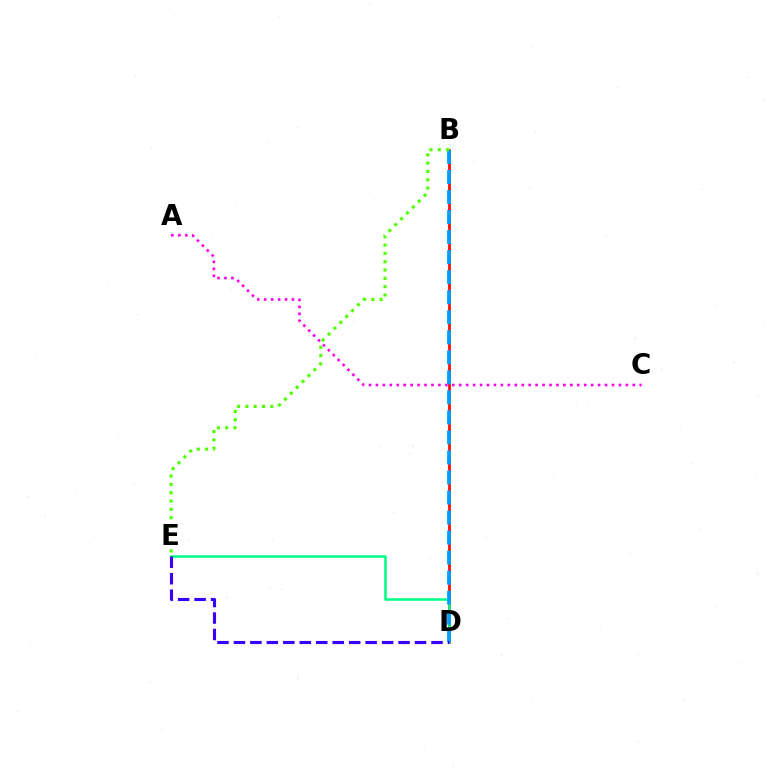{('B', 'D'): [{'color': '#ffd500', 'line_style': 'dotted', 'thickness': 2.05}, {'color': '#ff0000', 'line_style': 'solid', 'thickness': 1.88}, {'color': '#009eff', 'line_style': 'dashed', 'thickness': 2.72}], ('D', 'E'): [{'color': '#00ff86', 'line_style': 'solid', 'thickness': 1.83}, {'color': '#3700ff', 'line_style': 'dashed', 'thickness': 2.24}], ('B', 'E'): [{'color': '#4fff00', 'line_style': 'dotted', 'thickness': 2.26}], ('A', 'C'): [{'color': '#ff00ed', 'line_style': 'dotted', 'thickness': 1.89}]}